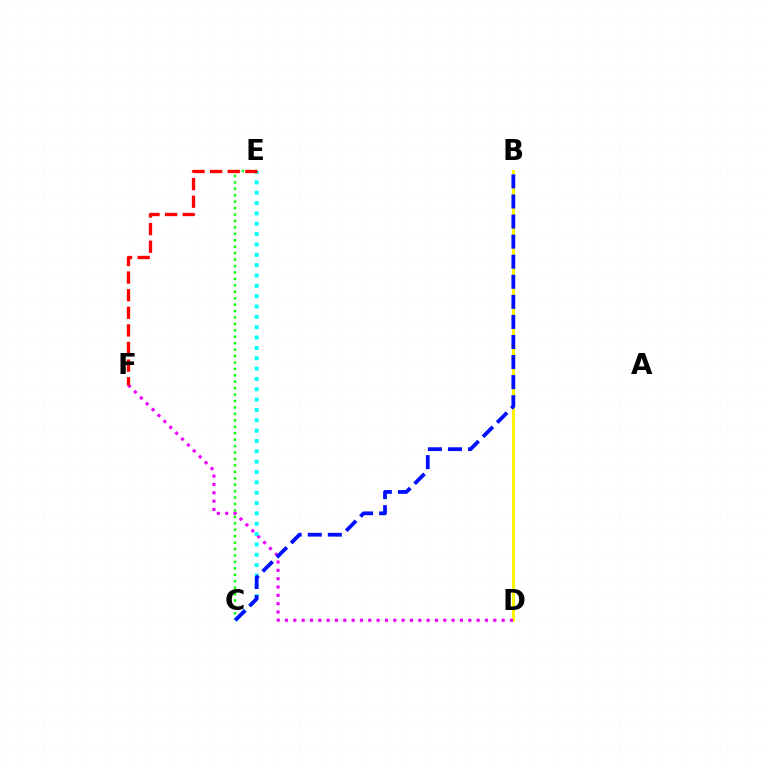{('B', 'D'): [{'color': '#fcf500', 'line_style': 'solid', 'thickness': 2.16}], ('C', 'E'): [{'color': '#08ff00', 'line_style': 'dotted', 'thickness': 1.75}, {'color': '#00fff6', 'line_style': 'dotted', 'thickness': 2.81}], ('D', 'F'): [{'color': '#ee00ff', 'line_style': 'dotted', 'thickness': 2.26}], ('B', 'C'): [{'color': '#0010ff', 'line_style': 'dashed', 'thickness': 2.73}], ('E', 'F'): [{'color': '#ff0000', 'line_style': 'dashed', 'thickness': 2.39}]}